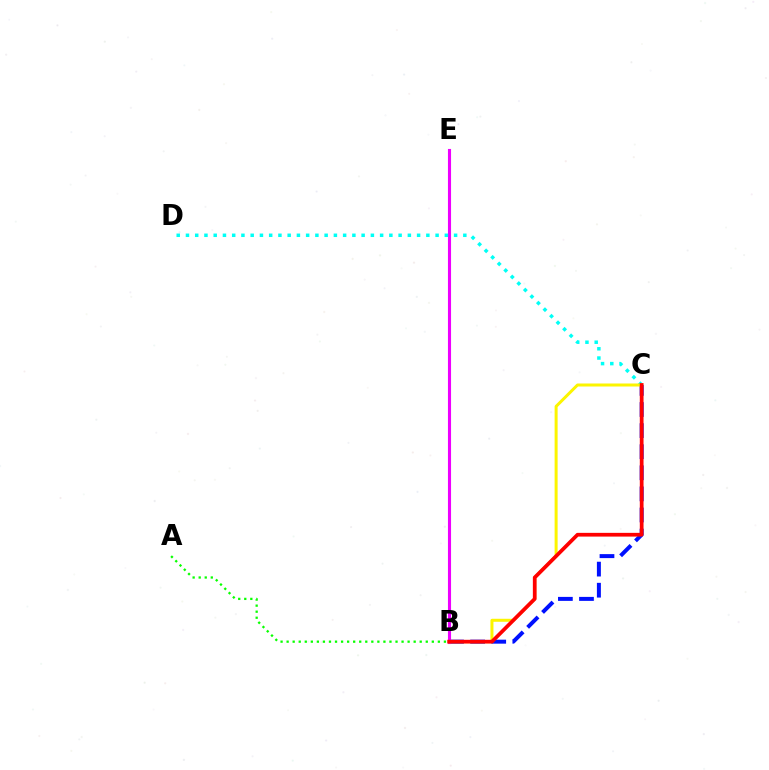{('B', 'C'): [{'color': '#0010ff', 'line_style': 'dashed', 'thickness': 2.87}, {'color': '#fcf500', 'line_style': 'solid', 'thickness': 2.16}, {'color': '#ff0000', 'line_style': 'solid', 'thickness': 2.69}], ('B', 'E'): [{'color': '#ee00ff', 'line_style': 'solid', 'thickness': 2.23}], ('C', 'D'): [{'color': '#00fff6', 'line_style': 'dotted', 'thickness': 2.51}], ('A', 'B'): [{'color': '#08ff00', 'line_style': 'dotted', 'thickness': 1.64}]}